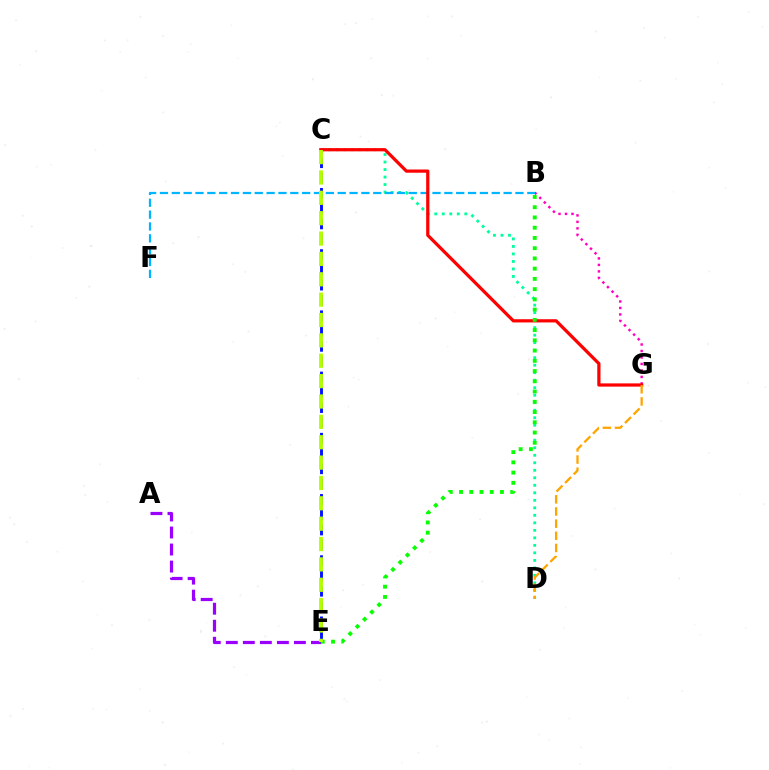{('B', 'G'): [{'color': '#ff00bd', 'line_style': 'dotted', 'thickness': 1.76}], ('A', 'E'): [{'color': '#9b00ff', 'line_style': 'dashed', 'thickness': 2.31}], ('C', 'D'): [{'color': '#00ff9d', 'line_style': 'dotted', 'thickness': 2.04}], ('C', 'E'): [{'color': '#0010ff', 'line_style': 'dashed', 'thickness': 2.08}, {'color': '#b3ff00', 'line_style': 'dashed', 'thickness': 2.77}], ('B', 'F'): [{'color': '#00b5ff', 'line_style': 'dashed', 'thickness': 1.61}], ('C', 'G'): [{'color': '#ff0000', 'line_style': 'solid', 'thickness': 2.32}], ('D', 'G'): [{'color': '#ffa500', 'line_style': 'dashed', 'thickness': 1.65}], ('B', 'E'): [{'color': '#08ff00', 'line_style': 'dotted', 'thickness': 2.78}]}